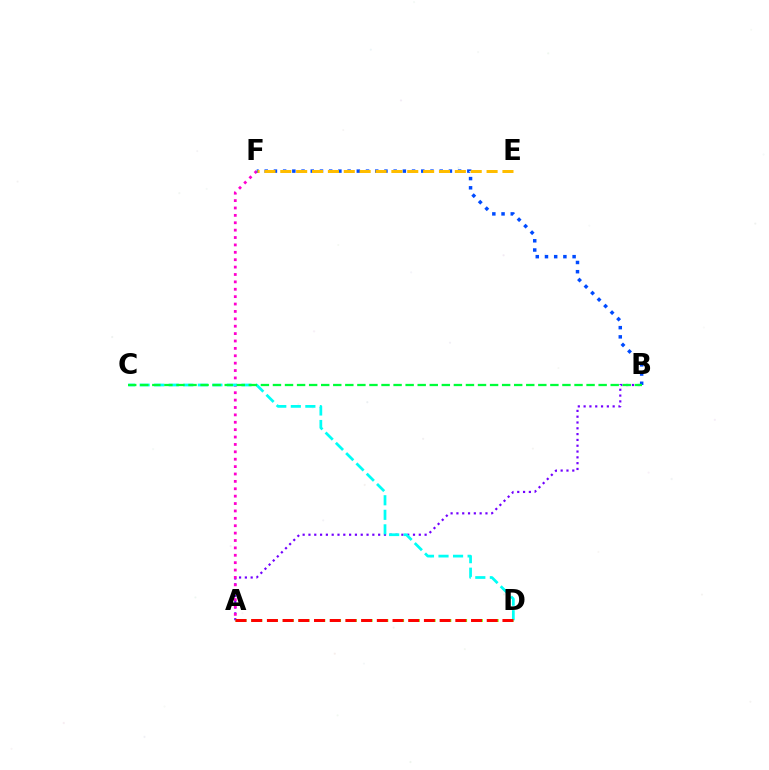{('A', 'B'): [{'color': '#7200ff', 'line_style': 'dotted', 'thickness': 1.58}], ('A', 'F'): [{'color': '#ff00cf', 'line_style': 'dotted', 'thickness': 2.01}], ('B', 'F'): [{'color': '#004bff', 'line_style': 'dotted', 'thickness': 2.5}], ('C', 'D'): [{'color': '#00fff6', 'line_style': 'dashed', 'thickness': 1.98}], ('A', 'D'): [{'color': '#84ff00', 'line_style': 'dashed', 'thickness': 2.14}, {'color': '#ff0000', 'line_style': 'dashed', 'thickness': 2.13}], ('B', 'C'): [{'color': '#00ff39', 'line_style': 'dashed', 'thickness': 1.64}], ('E', 'F'): [{'color': '#ffbd00', 'line_style': 'dashed', 'thickness': 2.16}]}